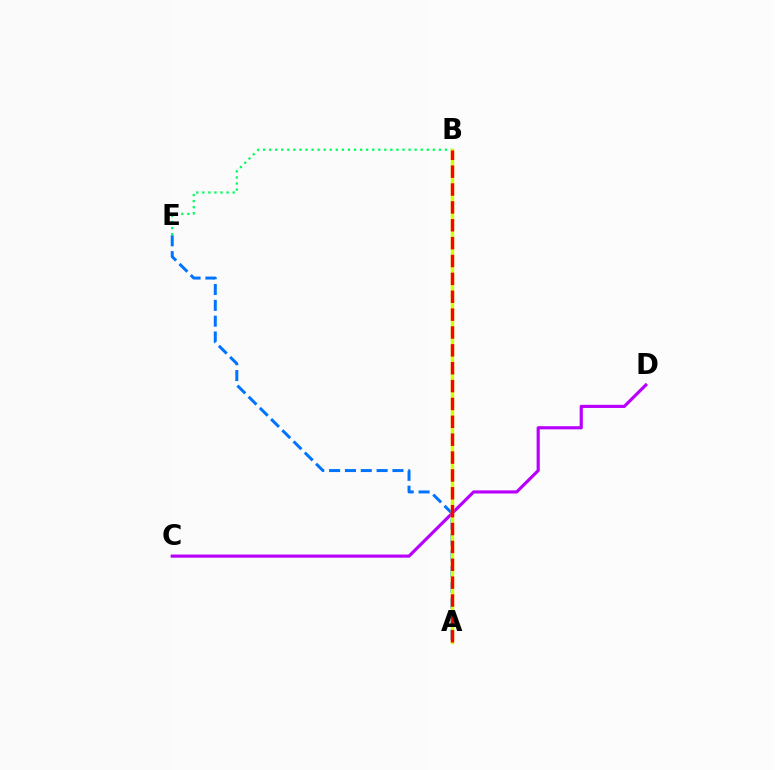{('A', 'E'): [{'color': '#0074ff', 'line_style': 'dashed', 'thickness': 2.15}], ('B', 'E'): [{'color': '#00ff5c', 'line_style': 'dotted', 'thickness': 1.65}], ('C', 'D'): [{'color': '#b900ff', 'line_style': 'solid', 'thickness': 2.27}], ('A', 'B'): [{'color': '#d1ff00', 'line_style': 'solid', 'thickness': 2.48}, {'color': '#ff0000', 'line_style': 'dashed', 'thickness': 2.43}]}